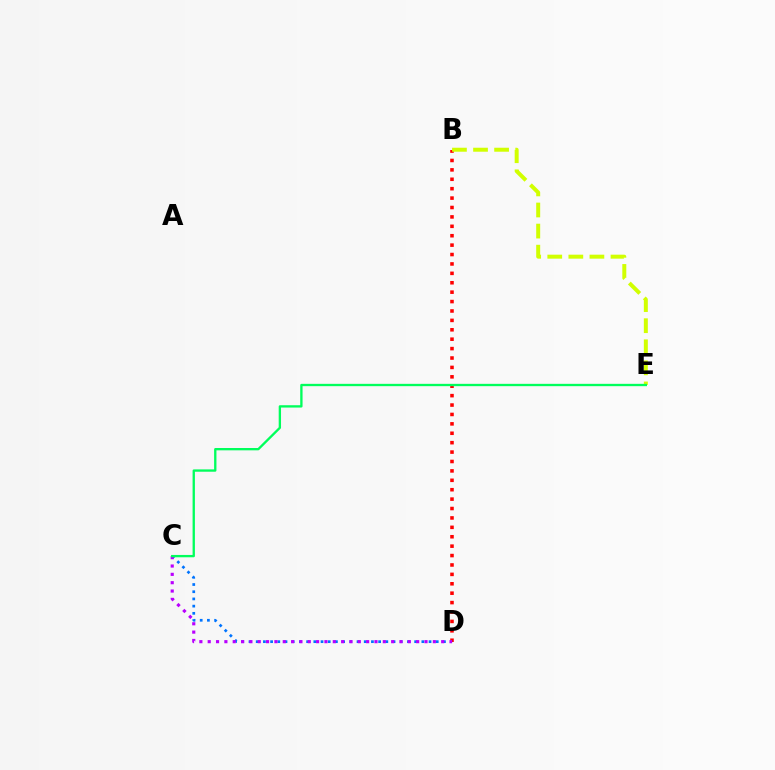{('B', 'D'): [{'color': '#ff0000', 'line_style': 'dotted', 'thickness': 2.56}], ('C', 'D'): [{'color': '#0074ff', 'line_style': 'dotted', 'thickness': 1.96}, {'color': '#b900ff', 'line_style': 'dotted', 'thickness': 2.27}], ('B', 'E'): [{'color': '#d1ff00', 'line_style': 'dashed', 'thickness': 2.86}], ('C', 'E'): [{'color': '#00ff5c', 'line_style': 'solid', 'thickness': 1.68}]}